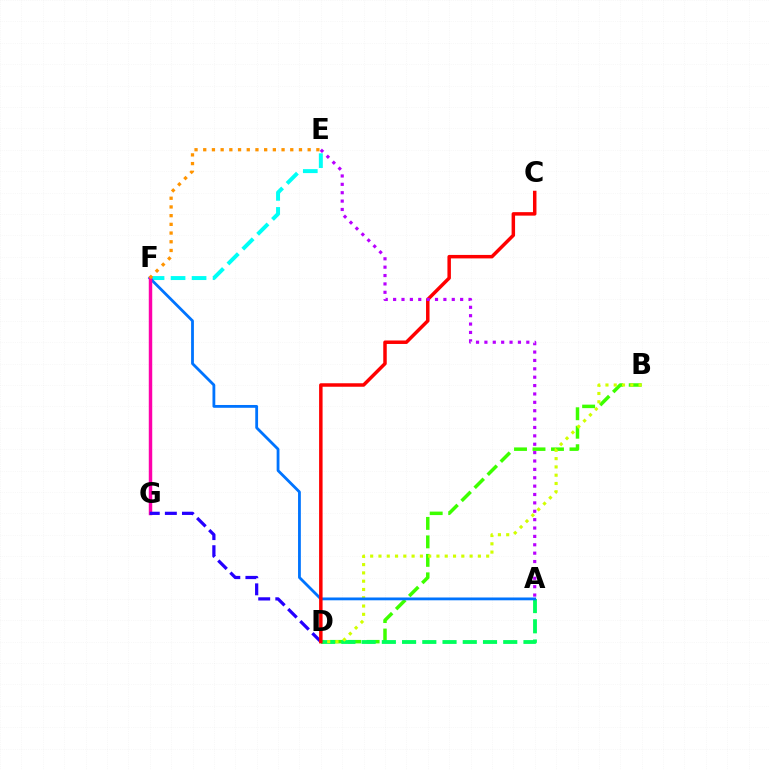{('B', 'D'): [{'color': '#3dff00', 'line_style': 'dashed', 'thickness': 2.51}, {'color': '#d1ff00', 'line_style': 'dotted', 'thickness': 2.25}], ('A', 'D'): [{'color': '#00ff5c', 'line_style': 'dashed', 'thickness': 2.75}], ('E', 'F'): [{'color': '#00fff6', 'line_style': 'dashed', 'thickness': 2.85}, {'color': '#ff9400', 'line_style': 'dotted', 'thickness': 2.36}], ('A', 'F'): [{'color': '#0074ff', 'line_style': 'solid', 'thickness': 2.02}], ('F', 'G'): [{'color': '#ff00ac', 'line_style': 'solid', 'thickness': 2.49}], ('D', 'G'): [{'color': '#2500ff', 'line_style': 'dashed', 'thickness': 2.32}], ('C', 'D'): [{'color': '#ff0000', 'line_style': 'solid', 'thickness': 2.51}], ('A', 'E'): [{'color': '#b900ff', 'line_style': 'dotted', 'thickness': 2.28}]}